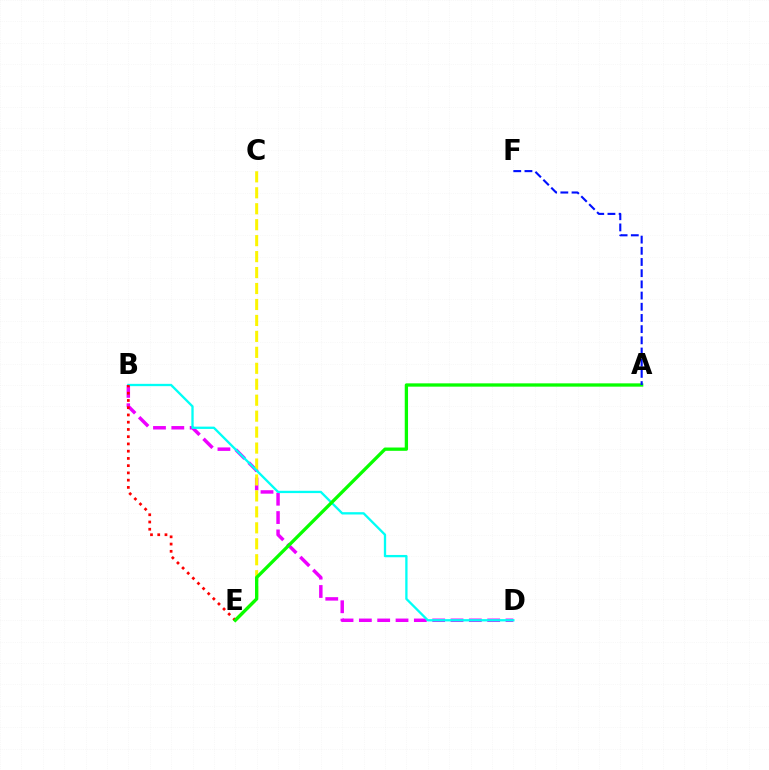{('B', 'D'): [{'color': '#ee00ff', 'line_style': 'dashed', 'thickness': 2.49}, {'color': '#00fff6', 'line_style': 'solid', 'thickness': 1.66}], ('C', 'E'): [{'color': '#fcf500', 'line_style': 'dashed', 'thickness': 2.17}], ('B', 'E'): [{'color': '#ff0000', 'line_style': 'dotted', 'thickness': 1.97}], ('A', 'E'): [{'color': '#08ff00', 'line_style': 'solid', 'thickness': 2.38}], ('A', 'F'): [{'color': '#0010ff', 'line_style': 'dashed', 'thickness': 1.52}]}